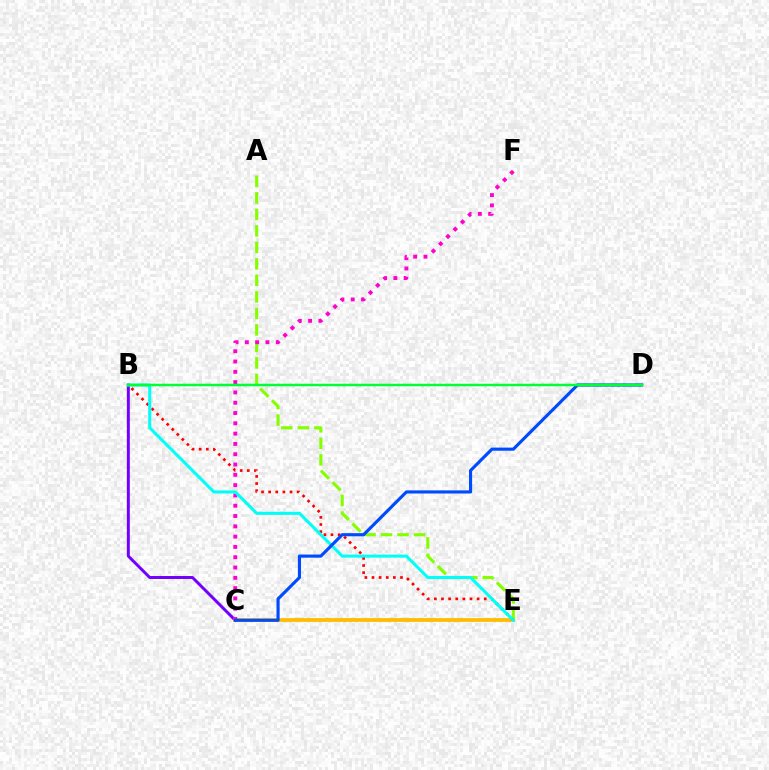{('B', 'C'): [{'color': '#7200ff', 'line_style': 'solid', 'thickness': 2.14}], ('C', 'E'): [{'color': '#ffbd00', 'line_style': 'solid', 'thickness': 2.72}], ('A', 'E'): [{'color': '#84ff00', 'line_style': 'dashed', 'thickness': 2.24}], ('C', 'F'): [{'color': '#ff00cf', 'line_style': 'dotted', 'thickness': 2.8}], ('B', 'E'): [{'color': '#ff0000', 'line_style': 'dotted', 'thickness': 1.94}, {'color': '#00fff6', 'line_style': 'solid', 'thickness': 2.2}], ('C', 'D'): [{'color': '#004bff', 'line_style': 'solid', 'thickness': 2.25}], ('B', 'D'): [{'color': '#00ff39', 'line_style': 'solid', 'thickness': 1.8}]}